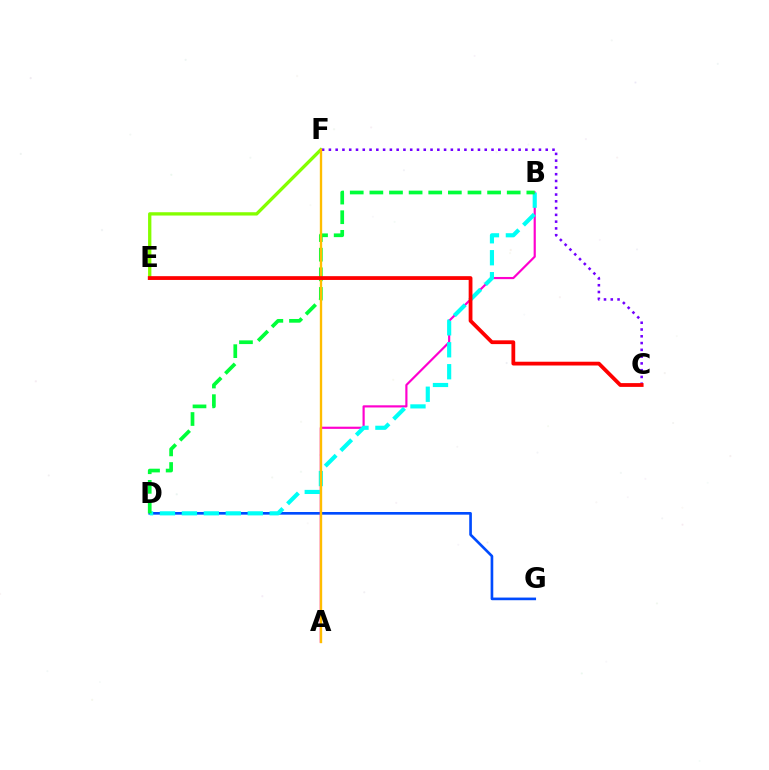{('D', 'G'): [{'color': '#004bff', 'line_style': 'solid', 'thickness': 1.91}], ('E', 'F'): [{'color': '#84ff00', 'line_style': 'solid', 'thickness': 2.38}], ('C', 'F'): [{'color': '#7200ff', 'line_style': 'dotted', 'thickness': 1.84}], ('A', 'B'): [{'color': '#ff00cf', 'line_style': 'solid', 'thickness': 1.56}], ('B', 'D'): [{'color': '#00fff6', 'line_style': 'dashed', 'thickness': 2.98}, {'color': '#00ff39', 'line_style': 'dashed', 'thickness': 2.67}], ('A', 'F'): [{'color': '#ffbd00', 'line_style': 'solid', 'thickness': 1.7}], ('C', 'E'): [{'color': '#ff0000', 'line_style': 'solid', 'thickness': 2.72}]}